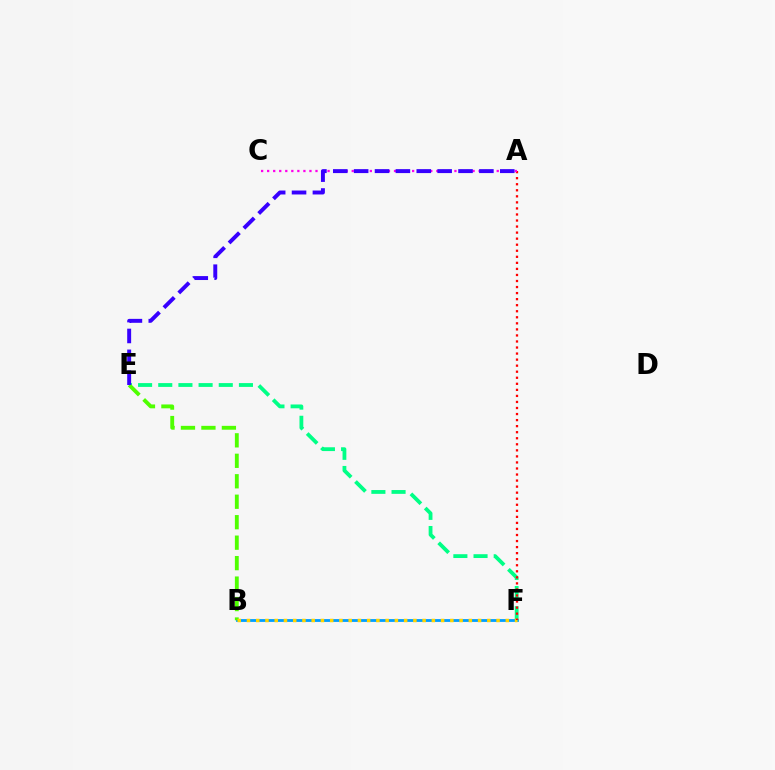{('B', 'F'): [{'color': '#009eff', 'line_style': 'solid', 'thickness': 2.02}, {'color': '#ffd500', 'line_style': 'dotted', 'thickness': 2.51}], ('E', 'F'): [{'color': '#00ff86', 'line_style': 'dashed', 'thickness': 2.74}], ('B', 'E'): [{'color': '#4fff00', 'line_style': 'dashed', 'thickness': 2.78}], ('A', 'F'): [{'color': '#ff0000', 'line_style': 'dotted', 'thickness': 1.64}], ('A', 'C'): [{'color': '#ff00ed', 'line_style': 'dotted', 'thickness': 1.64}], ('A', 'E'): [{'color': '#3700ff', 'line_style': 'dashed', 'thickness': 2.84}]}